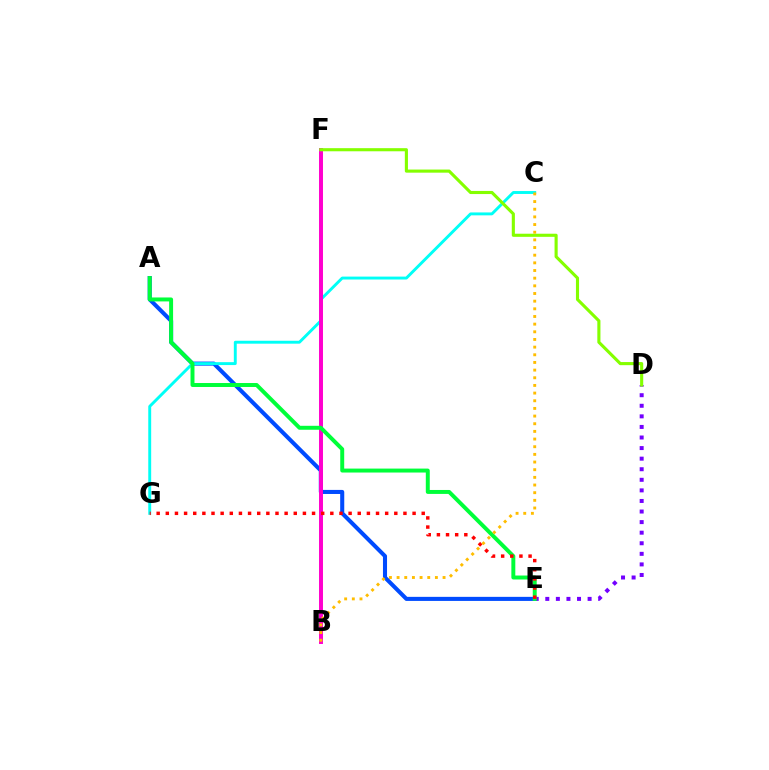{('A', 'E'): [{'color': '#004bff', 'line_style': 'solid', 'thickness': 2.93}, {'color': '#00ff39', 'line_style': 'solid', 'thickness': 2.84}], ('C', 'G'): [{'color': '#00fff6', 'line_style': 'solid', 'thickness': 2.1}], ('B', 'F'): [{'color': '#ff00cf', 'line_style': 'solid', 'thickness': 2.85}], ('D', 'E'): [{'color': '#7200ff', 'line_style': 'dotted', 'thickness': 2.87}], ('D', 'F'): [{'color': '#84ff00', 'line_style': 'solid', 'thickness': 2.24}], ('E', 'G'): [{'color': '#ff0000', 'line_style': 'dotted', 'thickness': 2.48}], ('B', 'C'): [{'color': '#ffbd00', 'line_style': 'dotted', 'thickness': 2.08}]}